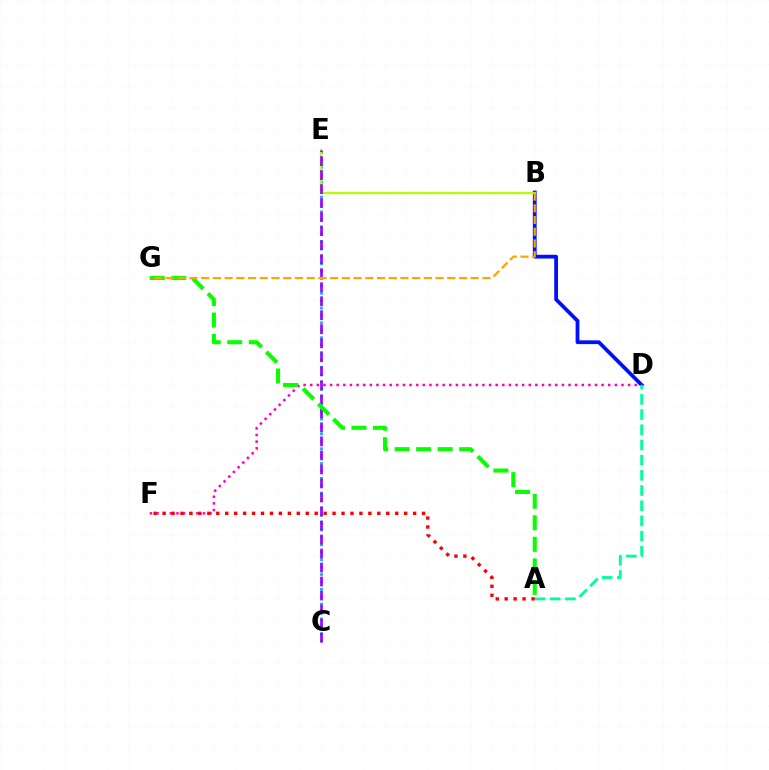{('B', 'D'): [{'color': '#0010ff', 'line_style': 'solid', 'thickness': 2.72}], ('D', 'F'): [{'color': '#ff00bd', 'line_style': 'dotted', 'thickness': 1.8}], ('A', 'D'): [{'color': '#00ff9d', 'line_style': 'dashed', 'thickness': 2.06}], ('C', 'E'): [{'color': '#00b5ff', 'line_style': 'dotted', 'thickness': 2.01}, {'color': '#9b00ff', 'line_style': 'dashed', 'thickness': 1.9}], ('B', 'E'): [{'color': '#b3ff00', 'line_style': 'solid', 'thickness': 1.64}], ('A', 'G'): [{'color': '#08ff00', 'line_style': 'dashed', 'thickness': 2.92}], ('A', 'F'): [{'color': '#ff0000', 'line_style': 'dotted', 'thickness': 2.43}], ('B', 'G'): [{'color': '#ffa500', 'line_style': 'dashed', 'thickness': 1.59}]}